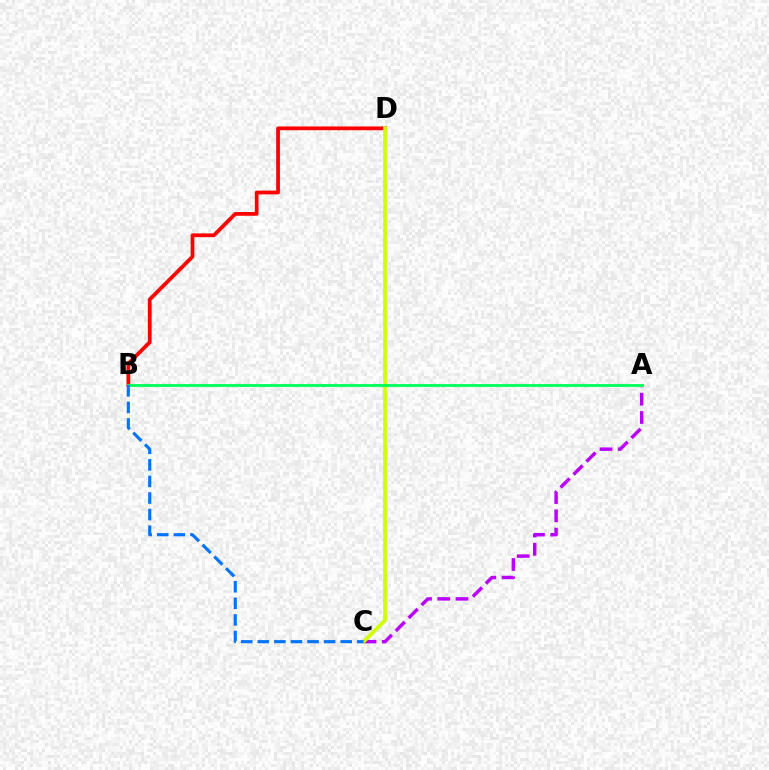{('A', 'C'): [{'color': '#b900ff', 'line_style': 'dashed', 'thickness': 2.48}], ('B', 'D'): [{'color': '#ff0000', 'line_style': 'solid', 'thickness': 2.7}], ('C', 'D'): [{'color': '#d1ff00', 'line_style': 'solid', 'thickness': 2.7}], ('A', 'B'): [{'color': '#00ff5c', 'line_style': 'solid', 'thickness': 2.07}], ('B', 'C'): [{'color': '#0074ff', 'line_style': 'dashed', 'thickness': 2.25}]}